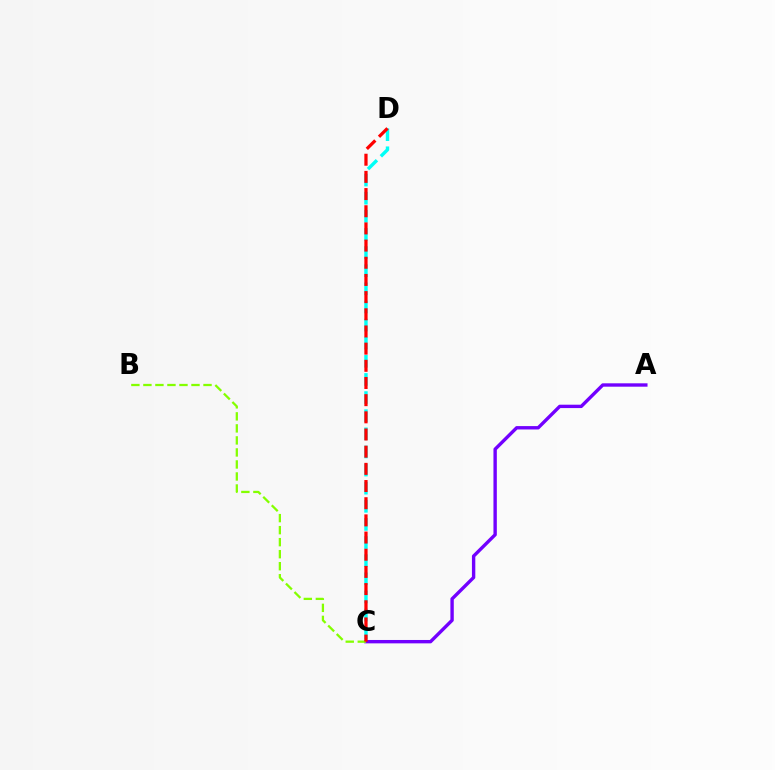{('A', 'C'): [{'color': '#7200ff', 'line_style': 'solid', 'thickness': 2.43}], ('B', 'C'): [{'color': '#84ff00', 'line_style': 'dashed', 'thickness': 1.63}], ('C', 'D'): [{'color': '#00fff6', 'line_style': 'dashed', 'thickness': 2.46}, {'color': '#ff0000', 'line_style': 'dashed', 'thickness': 2.33}]}